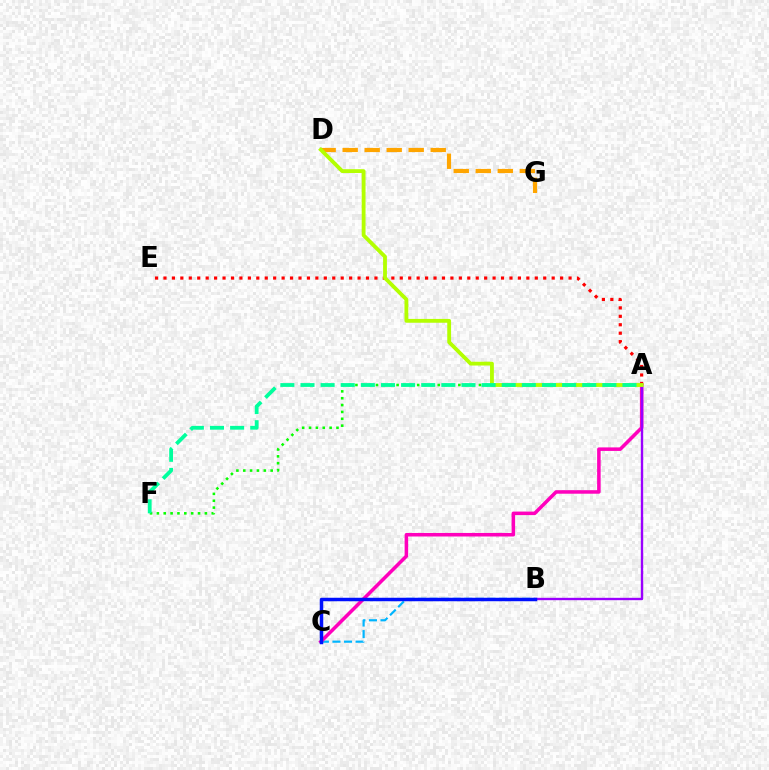{('A', 'F'): [{'color': '#08ff00', 'line_style': 'dotted', 'thickness': 1.86}, {'color': '#00ff9d', 'line_style': 'dashed', 'thickness': 2.73}], ('B', 'C'): [{'color': '#00b5ff', 'line_style': 'dashed', 'thickness': 1.57}, {'color': '#0010ff', 'line_style': 'solid', 'thickness': 2.5}], ('A', 'C'): [{'color': '#ff00bd', 'line_style': 'solid', 'thickness': 2.55}], ('A', 'B'): [{'color': '#9b00ff', 'line_style': 'solid', 'thickness': 1.71}], ('D', 'G'): [{'color': '#ffa500', 'line_style': 'dashed', 'thickness': 2.99}], ('A', 'E'): [{'color': '#ff0000', 'line_style': 'dotted', 'thickness': 2.29}], ('A', 'D'): [{'color': '#b3ff00', 'line_style': 'solid', 'thickness': 2.75}]}